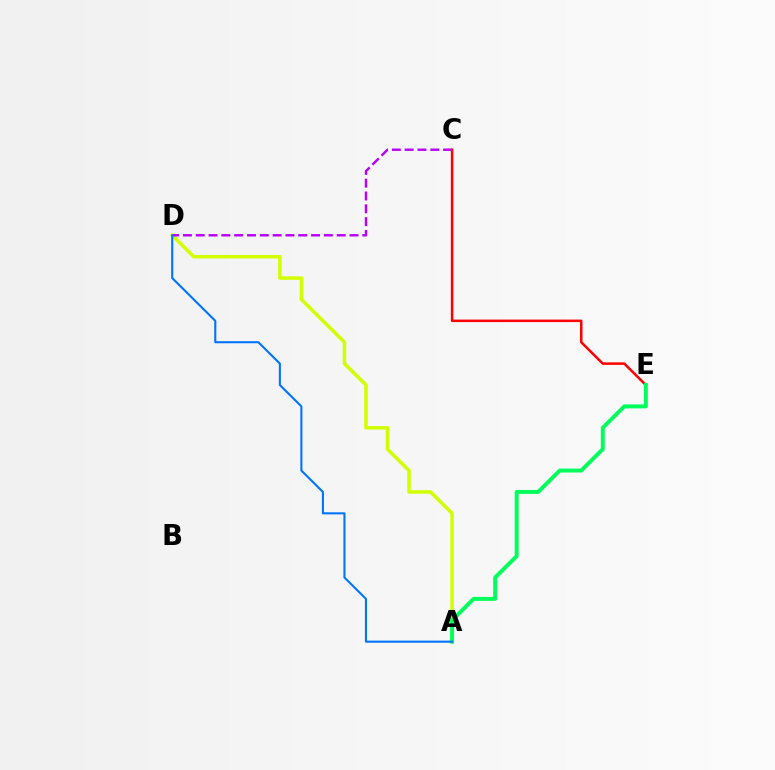{('C', 'E'): [{'color': '#ff0000', 'line_style': 'solid', 'thickness': 1.81}], ('A', 'D'): [{'color': '#d1ff00', 'line_style': 'solid', 'thickness': 2.51}, {'color': '#0074ff', 'line_style': 'solid', 'thickness': 1.51}], ('A', 'E'): [{'color': '#00ff5c', 'line_style': 'solid', 'thickness': 2.84}], ('C', 'D'): [{'color': '#b900ff', 'line_style': 'dashed', 'thickness': 1.74}]}